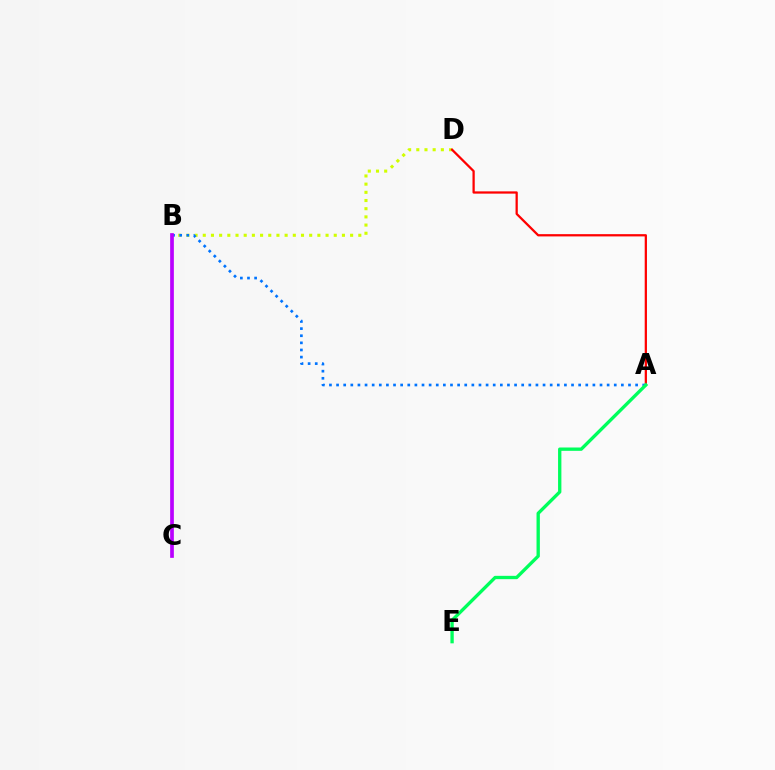{('B', 'D'): [{'color': '#d1ff00', 'line_style': 'dotted', 'thickness': 2.22}], ('A', 'B'): [{'color': '#0074ff', 'line_style': 'dotted', 'thickness': 1.93}], ('B', 'C'): [{'color': '#b900ff', 'line_style': 'solid', 'thickness': 2.67}], ('A', 'D'): [{'color': '#ff0000', 'line_style': 'solid', 'thickness': 1.63}], ('A', 'E'): [{'color': '#00ff5c', 'line_style': 'solid', 'thickness': 2.4}]}